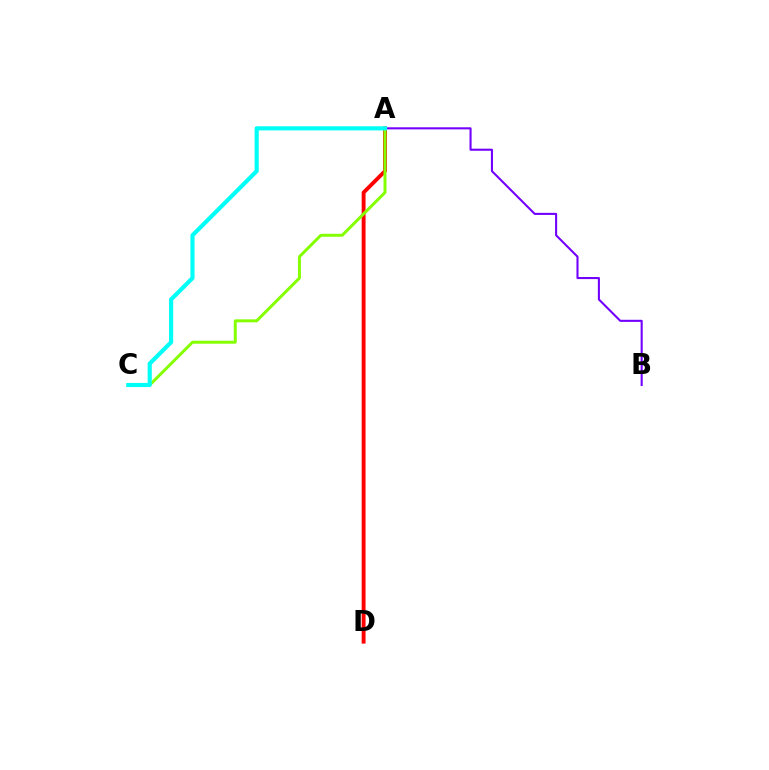{('A', 'D'): [{'color': '#ff0000', 'line_style': 'solid', 'thickness': 2.79}], ('A', 'B'): [{'color': '#7200ff', 'line_style': 'solid', 'thickness': 1.5}], ('A', 'C'): [{'color': '#84ff00', 'line_style': 'solid', 'thickness': 2.14}, {'color': '#00fff6', 'line_style': 'solid', 'thickness': 2.98}]}